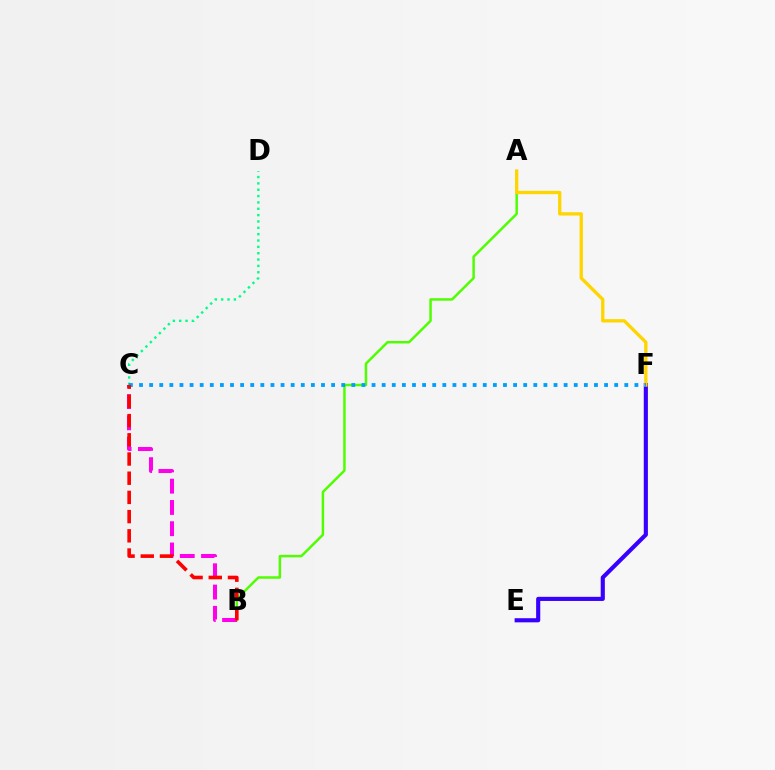{('E', 'F'): [{'color': '#3700ff', 'line_style': 'solid', 'thickness': 2.97}], ('A', 'B'): [{'color': '#4fff00', 'line_style': 'solid', 'thickness': 1.79}], ('C', 'D'): [{'color': '#00ff86', 'line_style': 'dotted', 'thickness': 1.72}], ('A', 'F'): [{'color': '#ffd500', 'line_style': 'solid', 'thickness': 2.39}], ('B', 'C'): [{'color': '#ff00ed', 'line_style': 'dashed', 'thickness': 2.89}, {'color': '#ff0000', 'line_style': 'dashed', 'thickness': 2.61}], ('C', 'F'): [{'color': '#009eff', 'line_style': 'dotted', 'thickness': 2.75}]}